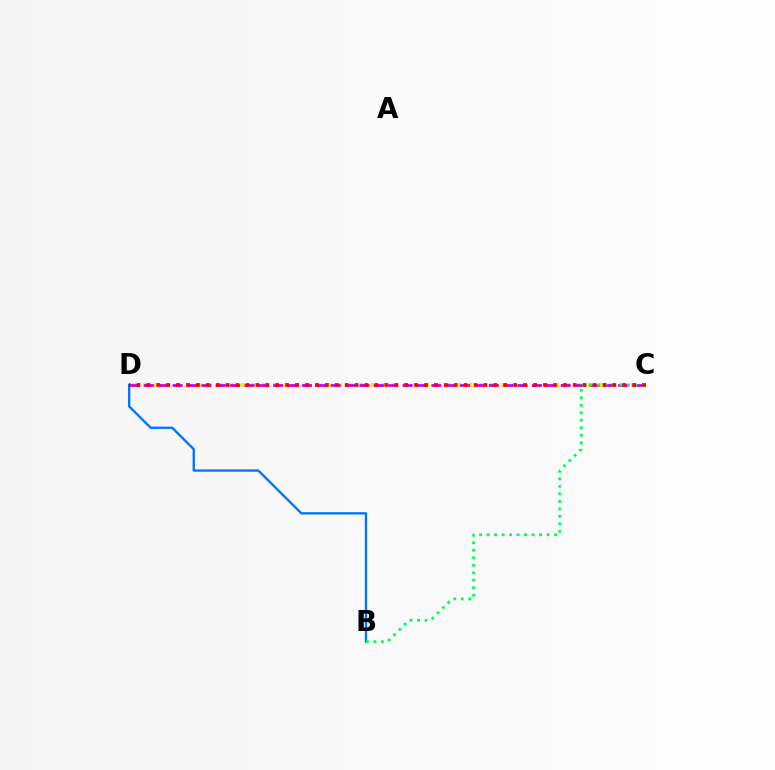{('C', 'D'): [{'color': '#d1ff00', 'line_style': 'dotted', 'thickness': 2.95}, {'color': '#b900ff', 'line_style': 'dashed', 'thickness': 1.95}, {'color': '#ff0000', 'line_style': 'dotted', 'thickness': 2.69}], ('B', 'D'): [{'color': '#0074ff', 'line_style': 'solid', 'thickness': 1.68}], ('B', 'C'): [{'color': '#00ff5c', 'line_style': 'dotted', 'thickness': 2.04}]}